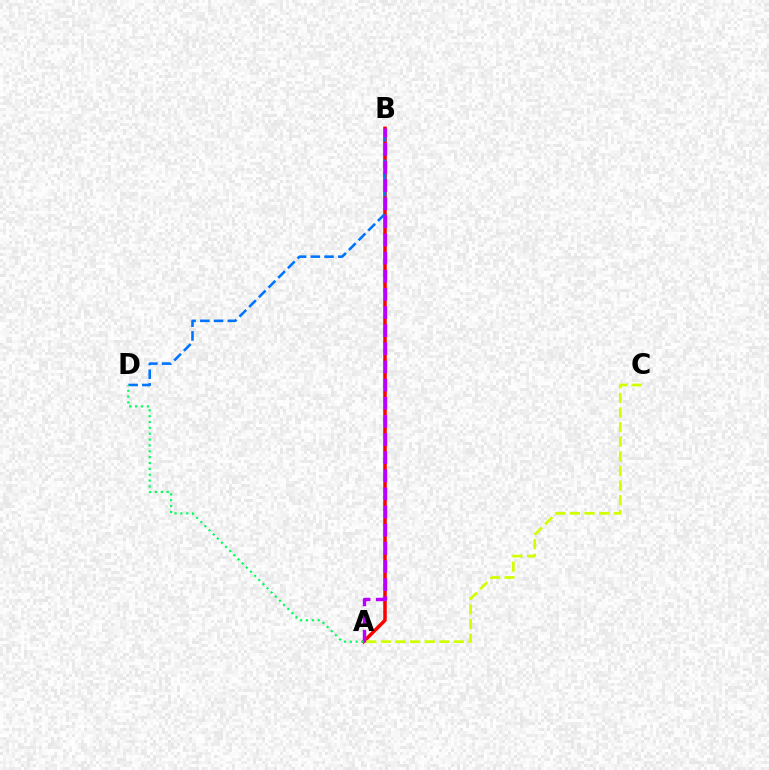{('A', 'B'): [{'color': '#ff0000', 'line_style': 'solid', 'thickness': 2.53}, {'color': '#b900ff', 'line_style': 'dashed', 'thickness': 2.46}], ('A', 'C'): [{'color': '#d1ff00', 'line_style': 'dashed', 'thickness': 1.99}], ('B', 'D'): [{'color': '#0074ff', 'line_style': 'dashed', 'thickness': 1.86}], ('A', 'D'): [{'color': '#00ff5c', 'line_style': 'dotted', 'thickness': 1.59}]}